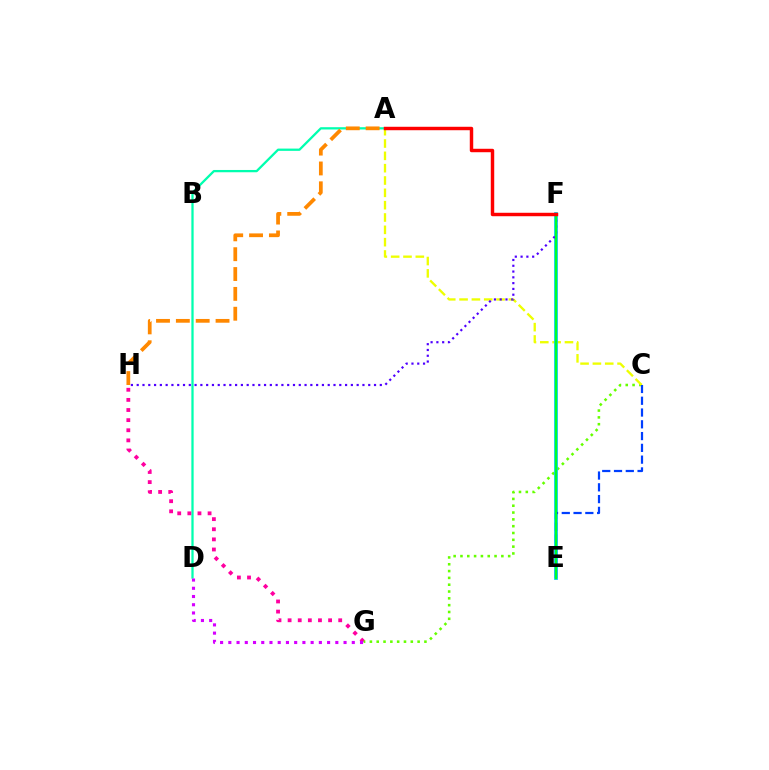{('A', 'D'): [{'color': '#00ffaf', 'line_style': 'solid', 'thickness': 1.64}], ('A', 'H'): [{'color': '#ff8800', 'line_style': 'dashed', 'thickness': 2.7}], ('G', 'H'): [{'color': '#ff00a0', 'line_style': 'dotted', 'thickness': 2.75}], ('C', 'G'): [{'color': '#66ff00', 'line_style': 'dotted', 'thickness': 1.85}], ('A', 'C'): [{'color': '#eeff00', 'line_style': 'dashed', 'thickness': 1.68}], ('E', 'F'): [{'color': '#00c7ff', 'line_style': 'solid', 'thickness': 2.68}, {'color': '#00ff27', 'line_style': 'solid', 'thickness': 1.64}], ('F', 'H'): [{'color': '#4f00ff', 'line_style': 'dotted', 'thickness': 1.57}], ('C', 'E'): [{'color': '#003fff', 'line_style': 'dashed', 'thickness': 1.6}], ('A', 'F'): [{'color': '#ff0000', 'line_style': 'solid', 'thickness': 2.48}], ('D', 'G'): [{'color': '#d600ff', 'line_style': 'dotted', 'thickness': 2.24}]}